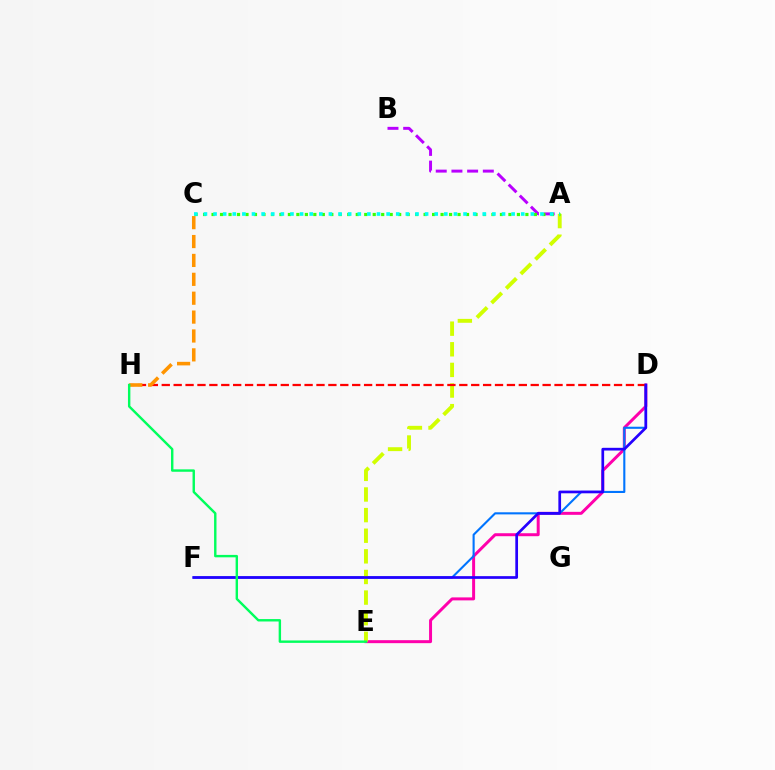{('D', 'E'): [{'color': '#ff00ac', 'line_style': 'solid', 'thickness': 2.15}], ('D', 'F'): [{'color': '#0074ff', 'line_style': 'solid', 'thickness': 1.51}, {'color': '#2500ff', 'line_style': 'solid', 'thickness': 1.95}], ('A', 'B'): [{'color': '#b900ff', 'line_style': 'dashed', 'thickness': 2.13}], ('A', 'E'): [{'color': '#d1ff00', 'line_style': 'dashed', 'thickness': 2.8}], ('D', 'H'): [{'color': '#ff0000', 'line_style': 'dashed', 'thickness': 1.62}], ('C', 'H'): [{'color': '#ff9400', 'line_style': 'dashed', 'thickness': 2.57}], ('A', 'C'): [{'color': '#3dff00', 'line_style': 'dotted', 'thickness': 2.3}, {'color': '#00fff6', 'line_style': 'dotted', 'thickness': 2.61}], ('E', 'H'): [{'color': '#00ff5c', 'line_style': 'solid', 'thickness': 1.74}]}